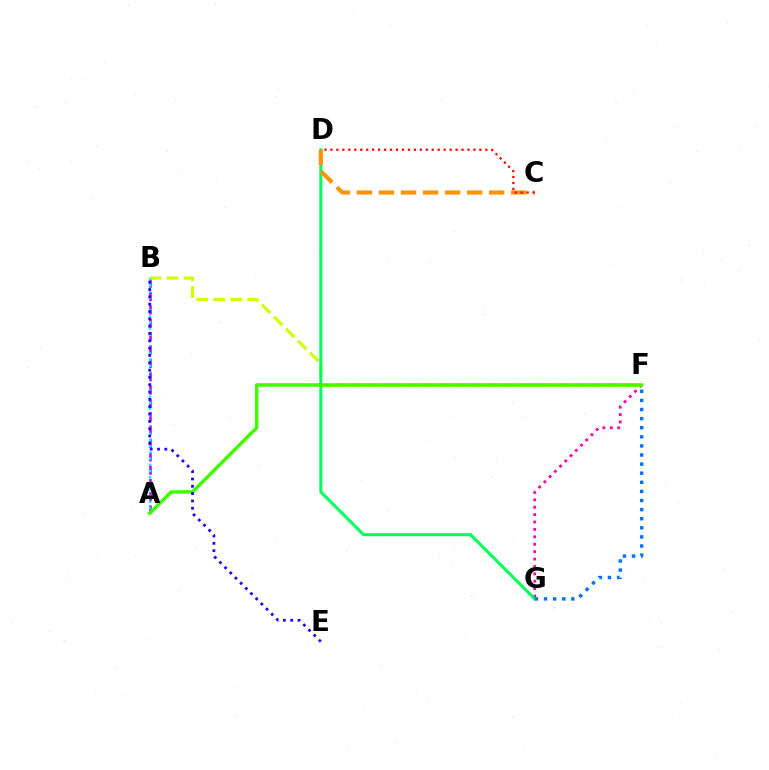{('A', 'B'): [{'color': '#b900ff', 'line_style': 'dashed', 'thickness': 1.81}, {'color': '#00fff6', 'line_style': 'dotted', 'thickness': 1.68}], ('F', 'G'): [{'color': '#ff00ac', 'line_style': 'dotted', 'thickness': 2.01}, {'color': '#0074ff', 'line_style': 'dotted', 'thickness': 2.47}], ('B', 'F'): [{'color': '#d1ff00', 'line_style': 'dashed', 'thickness': 2.31}], ('D', 'G'): [{'color': '#00ff5c', 'line_style': 'solid', 'thickness': 2.18}], ('A', 'F'): [{'color': '#3dff00', 'line_style': 'solid', 'thickness': 2.49}], ('C', 'D'): [{'color': '#ff9400', 'line_style': 'dashed', 'thickness': 2.99}, {'color': '#ff0000', 'line_style': 'dotted', 'thickness': 1.62}], ('B', 'E'): [{'color': '#2500ff', 'line_style': 'dotted', 'thickness': 1.99}]}